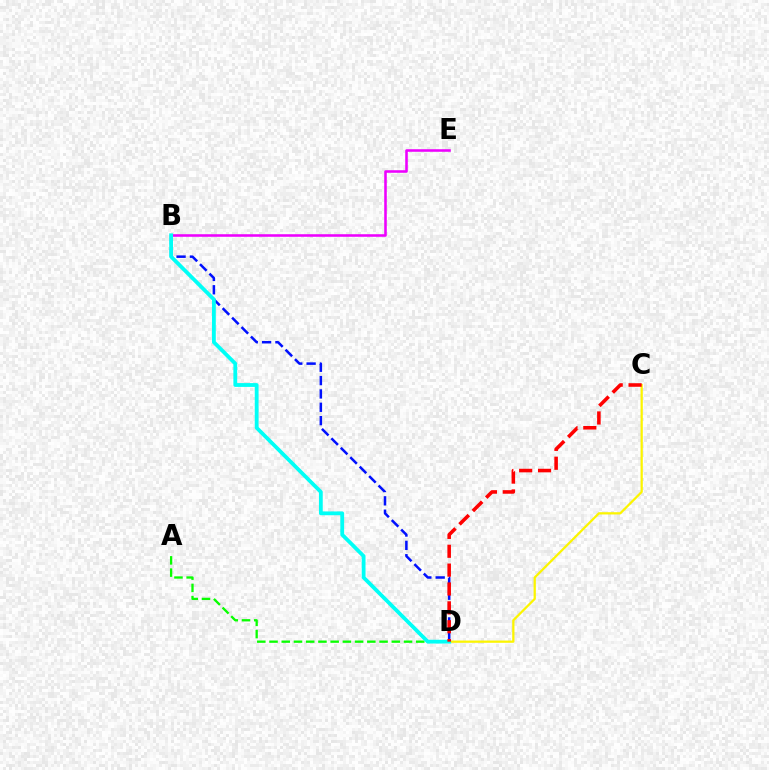{('C', 'D'): [{'color': '#fcf500', 'line_style': 'solid', 'thickness': 1.63}, {'color': '#ff0000', 'line_style': 'dashed', 'thickness': 2.56}], ('B', 'E'): [{'color': '#ee00ff', 'line_style': 'solid', 'thickness': 1.84}], ('A', 'D'): [{'color': '#08ff00', 'line_style': 'dashed', 'thickness': 1.66}], ('B', 'D'): [{'color': '#0010ff', 'line_style': 'dashed', 'thickness': 1.81}, {'color': '#00fff6', 'line_style': 'solid', 'thickness': 2.74}]}